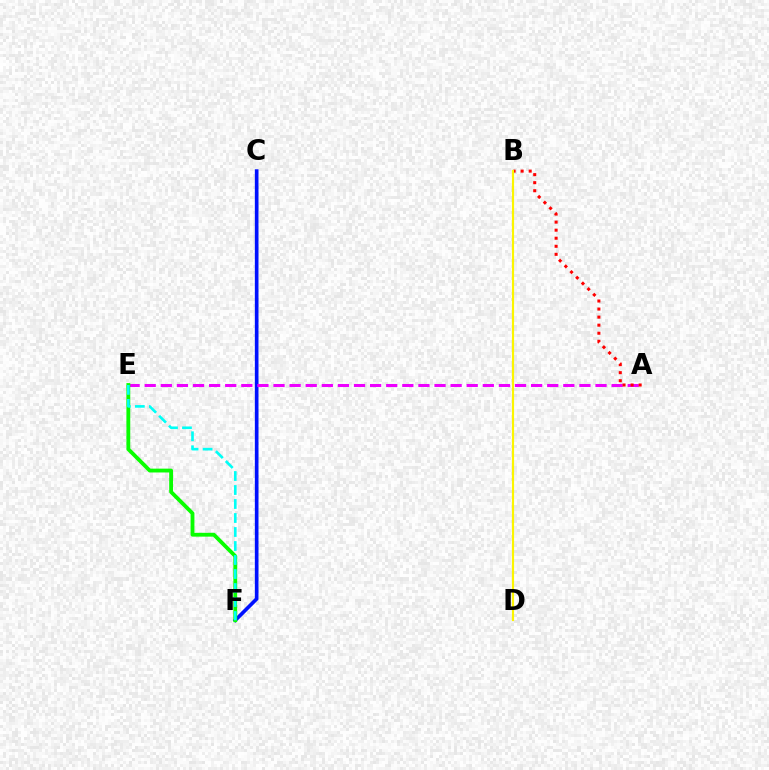{('C', 'F'): [{'color': '#0010ff', 'line_style': 'solid', 'thickness': 2.63}], ('A', 'E'): [{'color': '#ee00ff', 'line_style': 'dashed', 'thickness': 2.19}], ('E', 'F'): [{'color': '#08ff00', 'line_style': 'solid', 'thickness': 2.76}, {'color': '#00fff6', 'line_style': 'dashed', 'thickness': 1.9}], ('A', 'B'): [{'color': '#ff0000', 'line_style': 'dotted', 'thickness': 2.19}], ('B', 'D'): [{'color': '#fcf500', 'line_style': 'solid', 'thickness': 1.57}]}